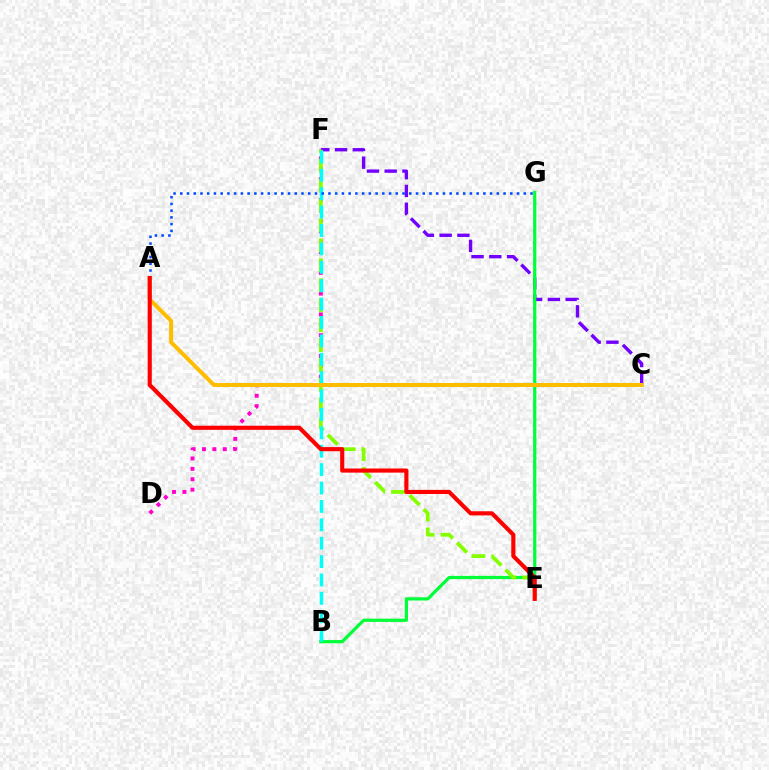{('C', 'F'): [{'color': '#7200ff', 'line_style': 'dashed', 'thickness': 2.41}], ('B', 'G'): [{'color': '#00ff39', 'line_style': 'solid', 'thickness': 2.32}], ('D', 'F'): [{'color': '#ff00cf', 'line_style': 'dotted', 'thickness': 2.82}], ('E', 'F'): [{'color': '#84ff00', 'line_style': 'dashed', 'thickness': 2.7}], ('B', 'F'): [{'color': '#00fff6', 'line_style': 'dashed', 'thickness': 2.5}], ('A', 'G'): [{'color': '#004bff', 'line_style': 'dotted', 'thickness': 1.83}], ('A', 'C'): [{'color': '#ffbd00', 'line_style': 'solid', 'thickness': 2.88}], ('A', 'E'): [{'color': '#ff0000', 'line_style': 'solid', 'thickness': 2.97}]}